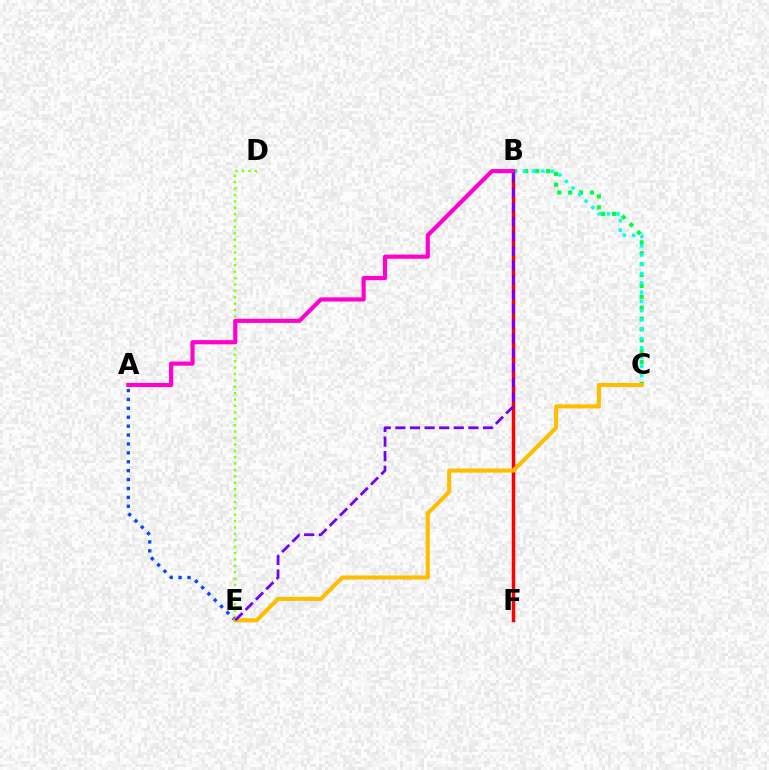{('B', 'C'): [{'color': '#00ff39', 'line_style': 'dotted', 'thickness': 2.96}, {'color': '#00fff6', 'line_style': 'dotted', 'thickness': 2.52}], ('D', 'E'): [{'color': '#84ff00', 'line_style': 'dotted', 'thickness': 1.74}], ('B', 'F'): [{'color': '#ff0000', 'line_style': 'solid', 'thickness': 2.52}], ('A', 'E'): [{'color': '#004bff', 'line_style': 'dotted', 'thickness': 2.42}], ('C', 'E'): [{'color': '#ffbd00', 'line_style': 'solid', 'thickness': 2.93}], ('A', 'B'): [{'color': '#ff00cf', 'line_style': 'solid', 'thickness': 2.99}], ('B', 'E'): [{'color': '#7200ff', 'line_style': 'dashed', 'thickness': 1.98}]}